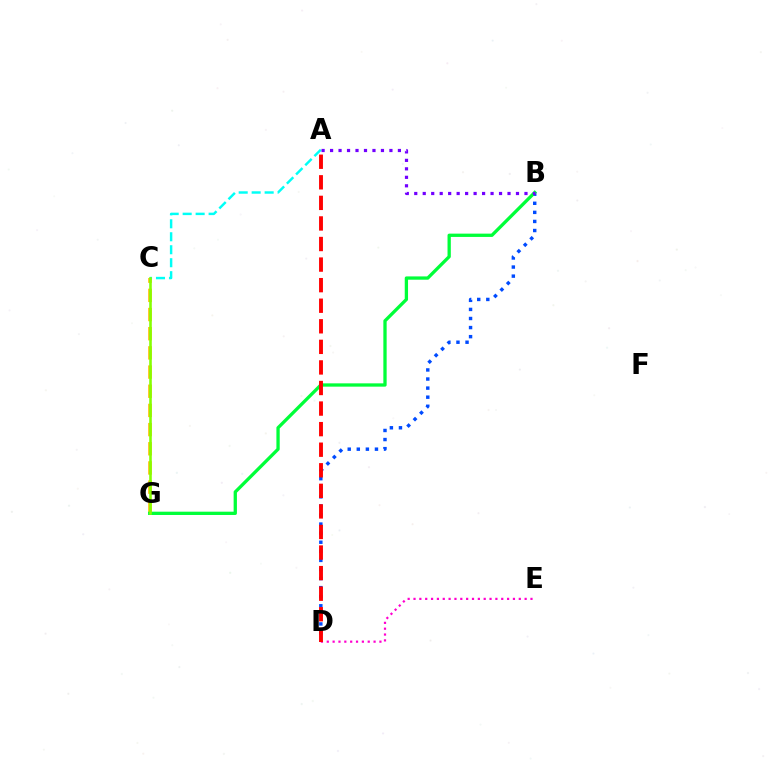{('B', 'D'): [{'color': '#004bff', 'line_style': 'dotted', 'thickness': 2.47}], ('C', 'G'): [{'color': '#ffbd00', 'line_style': 'dashed', 'thickness': 2.61}, {'color': '#84ff00', 'line_style': 'solid', 'thickness': 1.86}], ('A', 'C'): [{'color': '#00fff6', 'line_style': 'dashed', 'thickness': 1.76}], ('B', 'G'): [{'color': '#00ff39', 'line_style': 'solid', 'thickness': 2.37}], ('D', 'E'): [{'color': '#ff00cf', 'line_style': 'dotted', 'thickness': 1.59}], ('A', 'D'): [{'color': '#ff0000', 'line_style': 'dashed', 'thickness': 2.79}], ('A', 'B'): [{'color': '#7200ff', 'line_style': 'dotted', 'thickness': 2.3}]}